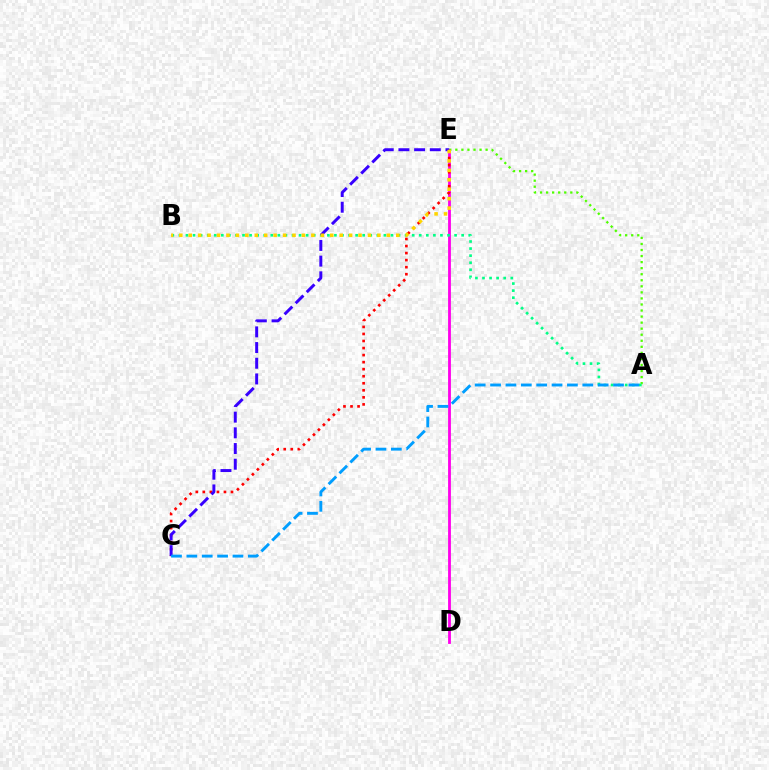{('D', 'E'): [{'color': '#ff00ed', 'line_style': 'solid', 'thickness': 2.03}], ('A', 'E'): [{'color': '#4fff00', 'line_style': 'dotted', 'thickness': 1.64}], ('C', 'E'): [{'color': '#ff0000', 'line_style': 'dotted', 'thickness': 1.91}, {'color': '#3700ff', 'line_style': 'dashed', 'thickness': 2.13}], ('A', 'B'): [{'color': '#00ff86', 'line_style': 'dotted', 'thickness': 1.92}], ('A', 'C'): [{'color': '#009eff', 'line_style': 'dashed', 'thickness': 2.09}], ('B', 'E'): [{'color': '#ffd500', 'line_style': 'dotted', 'thickness': 2.56}]}